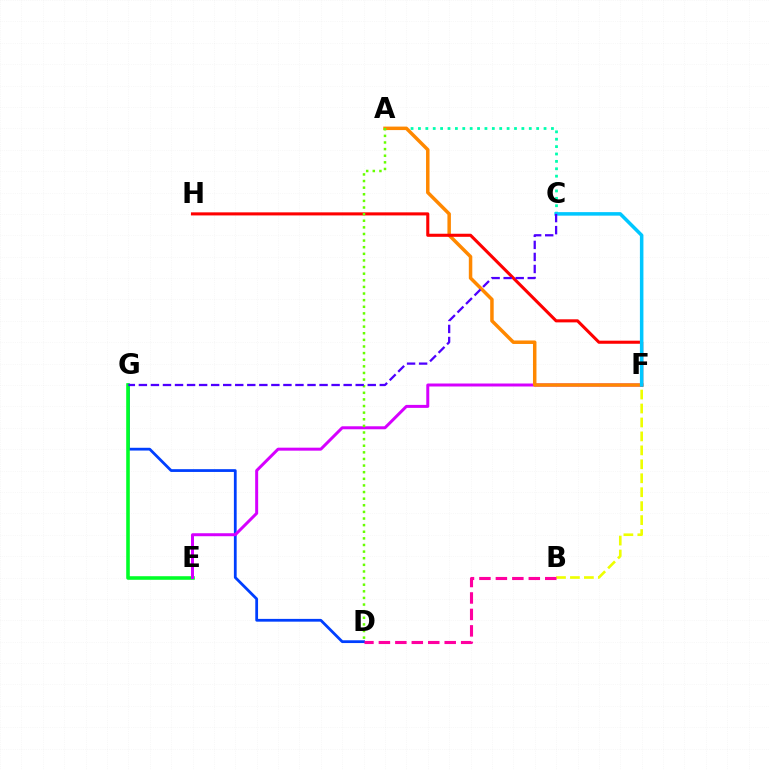{('D', 'G'): [{'color': '#003fff', 'line_style': 'solid', 'thickness': 2.0}], ('E', 'G'): [{'color': '#00ff27', 'line_style': 'solid', 'thickness': 2.58}], ('E', 'F'): [{'color': '#d600ff', 'line_style': 'solid', 'thickness': 2.15}], ('B', 'F'): [{'color': '#eeff00', 'line_style': 'dashed', 'thickness': 1.9}], ('A', 'C'): [{'color': '#00ffaf', 'line_style': 'dotted', 'thickness': 2.01}], ('A', 'F'): [{'color': '#ff8800', 'line_style': 'solid', 'thickness': 2.51}], ('B', 'D'): [{'color': '#ff00a0', 'line_style': 'dashed', 'thickness': 2.24}], ('F', 'H'): [{'color': '#ff0000', 'line_style': 'solid', 'thickness': 2.21}], ('A', 'D'): [{'color': '#66ff00', 'line_style': 'dotted', 'thickness': 1.8}], ('C', 'F'): [{'color': '#00c7ff', 'line_style': 'solid', 'thickness': 2.54}], ('C', 'G'): [{'color': '#4f00ff', 'line_style': 'dashed', 'thickness': 1.64}]}